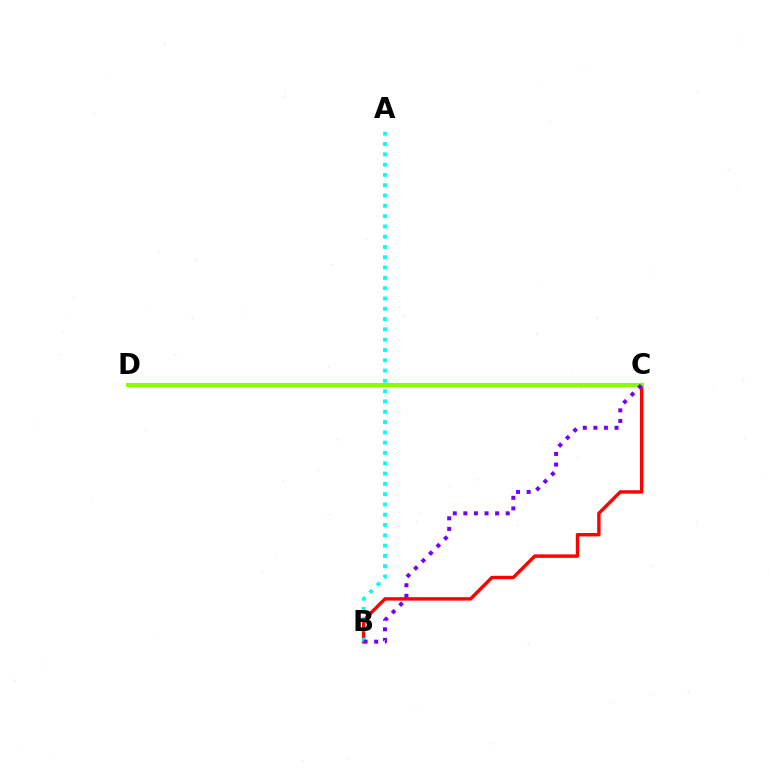{('B', 'C'): [{'color': '#ff0000', 'line_style': 'solid', 'thickness': 2.46}, {'color': '#7200ff', 'line_style': 'dotted', 'thickness': 2.88}], ('C', 'D'): [{'color': '#84ff00', 'line_style': 'solid', 'thickness': 2.86}], ('A', 'B'): [{'color': '#00fff6', 'line_style': 'dotted', 'thickness': 2.8}]}